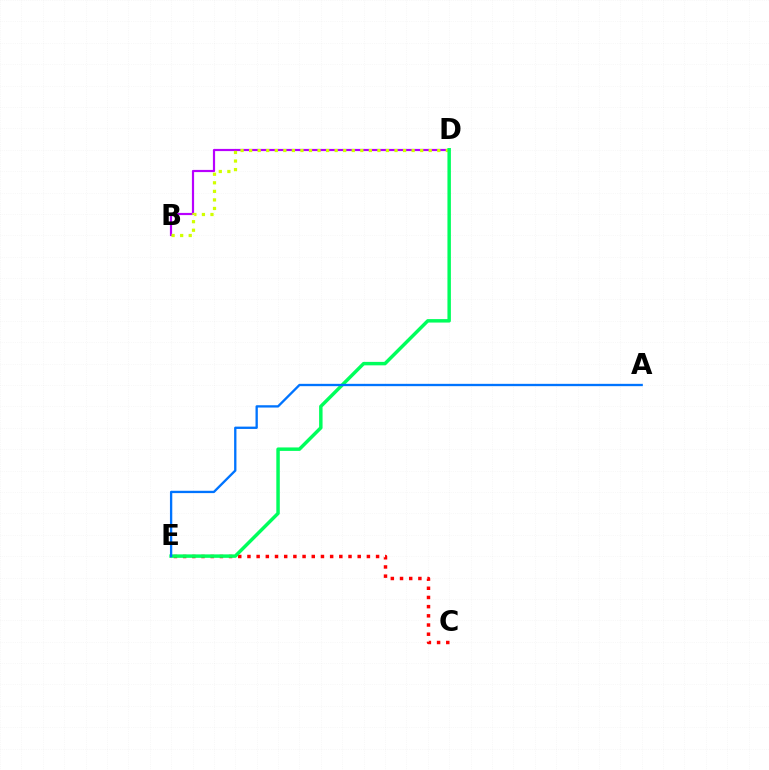{('B', 'D'): [{'color': '#b900ff', 'line_style': 'solid', 'thickness': 1.57}, {'color': '#d1ff00', 'line_style': 'dotted', 'thickness': 2.32}], ('C', 'E'): [{'color': '#ff0000', 'line_style': 'dotted', 'thickness': 2.5}], ('D', 'E'): [{'color': '#00ff5c', 'line_style': 'solid', 'thickness': 2.49}], ('A', 'E'): [{'color': '#0074ff', 'line_style': 'solid', 'thickness': 1.67}]}